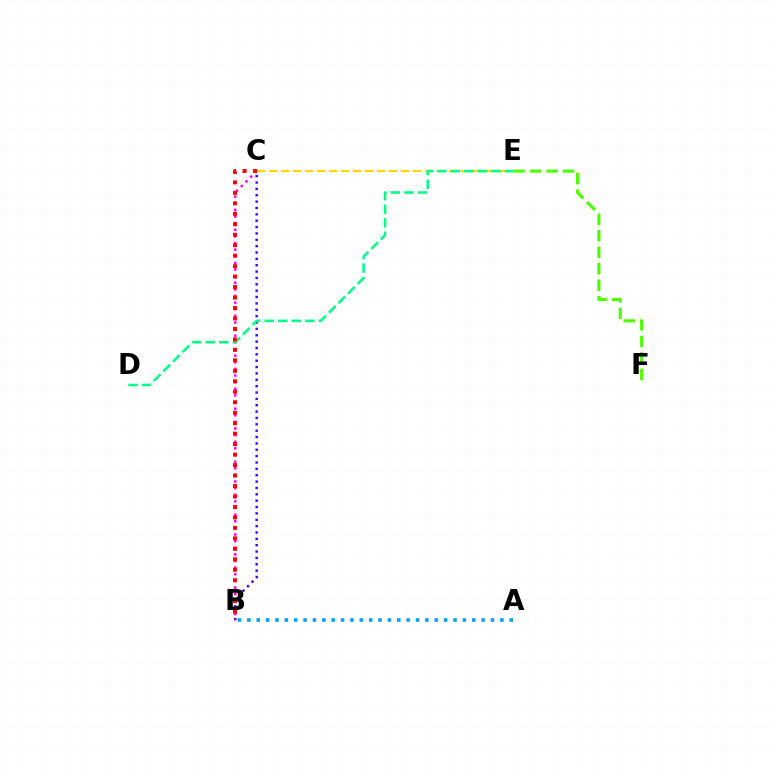{('B', 'C'): [{'color': '#3700ff', 'line_style': 'dotted', 'thickness': 1.73}, {'color': '#ff00ed', 'line_style': 'dotted', 'thickness': 1.8}, {'color': '#ff0000', 'line_style': 'dotted', 'thickness': 2.84}], ('E', 'F'): [{'color': '#4fff00', 'line_style': 'dashed', 'thickness': 2.24}], ('A', 'B'): [{'color': '#009eff', 'line_style': 'dotted', 'thickness': 2.55}], ('C', 'E'): [{'color': '#ffd500', 'line_style': 'dashed', 'thickness': 1.63}], ('D', 'E'): [{'color': '#00ff86', 'line_style': 'dashed', 'thickness': 1.84}]}